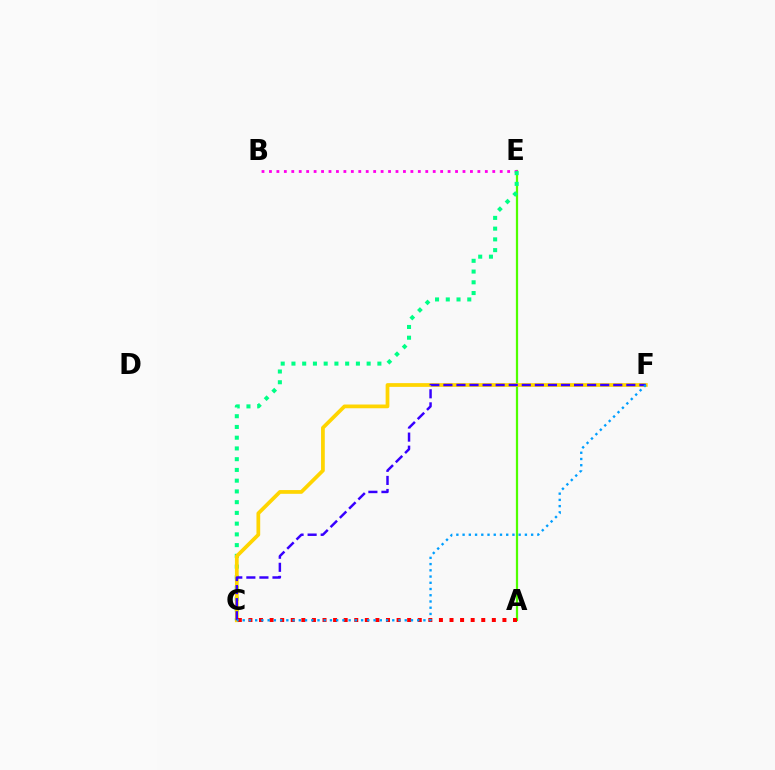{('A', 'E'): [{'color': '#4fff00', 'line_style': 'solid', 'thickness': 1.61}], ('B', 'E'): [{'color': '#ff00ed', 'line_style': 'dotted', 'thickness': 2.02}], ('C', 'E'): [{'color': '#00ff86', 'line_style': 'dotted', 'thickness': 2.92}], ('C', 'F'): [{'color': '#ffd500', 'line_style': 'solid', 'thickness': 2.69}, {'color': '#3700ff', 'line_style': 'dashed', 'thickness': 1.78}, {'color': '#009eff', 'line_style': 'dotted', 'thickness': 1.69}], ('A', 'C'): [{'color': '#ff0000', 'line_style': 'dotted', 'thickness': 2.88}]}